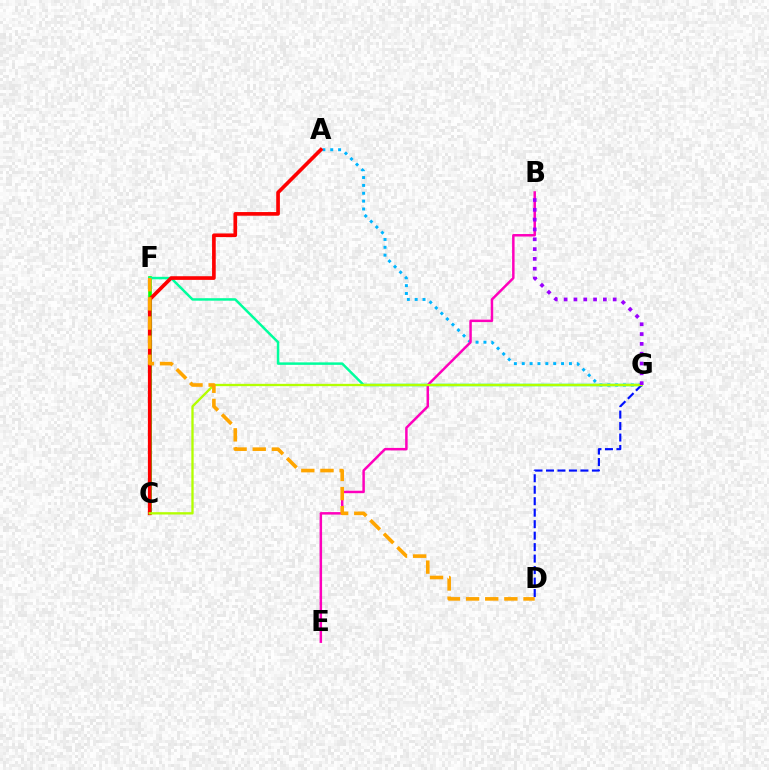{('A', 'G'): [{'color': '#00b5ff', 'line_style': 'dotted', 'thickness': 2.14}], ('C', 'F'): [{'color': '#08ff00', 'line_style': 'solid', 'thickness': 2.58}], ('F', 'G'): [{'color': '#00ff9d', 'line_style': 'solid', 'thickness': 1.79}], ('B', 'E'): [{'color': '#ff00bd', 'line_style': 'solid', 'thickness': 1.79}], ('D', 'G'): [{'color': '#0010ff', 'line_style': 'dashed', 'thickness': 1.56}], ('A', 'C'): [{'color': '#ff0000', 'line_style': 'solid', 'thickness': 2.64}], ('C', 'G'): [{'color': '#b3ff00', 'line_style': 'solid', 'thickness': 1.67}], ('B', 'G'): [{'color': '#9b00ff', 'line_style': 'dotted', 'thickness': 2.67}], ('D', 'F'): [{'color': '#ffa500', 'line_style': 'dashed', 'thickness': 2.6}]}